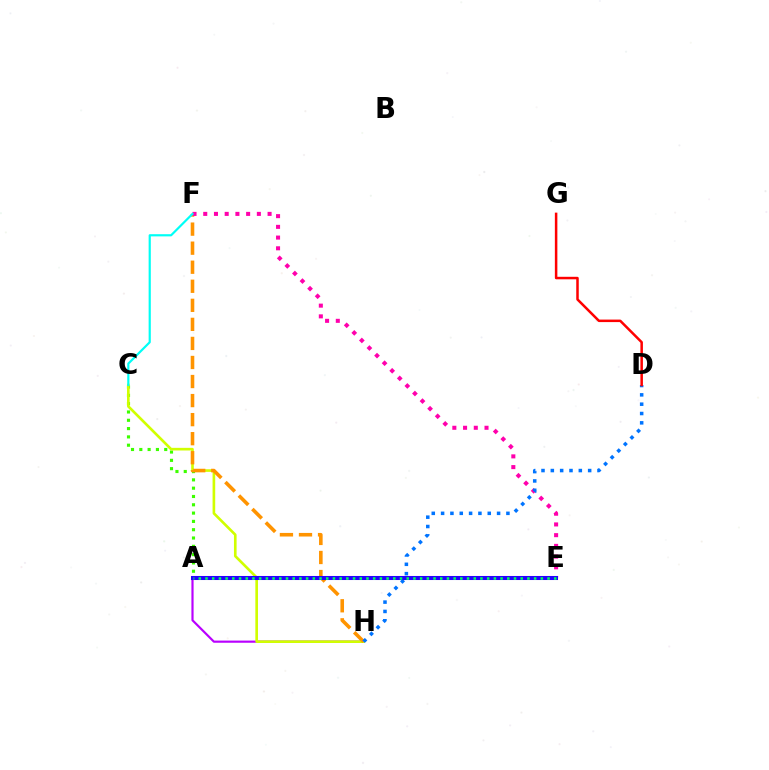{('A', 'C'): [{'color': '#3dff00', 'line_style': 'dotted', 'thickness': 2.26}], ('A', 'H'): [{'color': '#b900ff', 'line_style': 'solid', 'thickness': 1.56}], ('C', 'H'): [{'color': '#d1ff00', 'line_style': 'solid', 'thickness': 1.9}], ('F', 'H'): [{'color': '#ff9400', 'line_style': 'dashed', 'thickness': 2.59}], ('E', 'F'): [{'color': '#ff00ac', 'line_style': 'dotted', 'thickness': 2.91}], ('D', 'H'): [{'color': '#0074ff', 'line_style': 'dotted', 'thickness': 2.54}], ('A', 'E'): [{'color': '#2500ff', 'line_style': 'solid', 'thickness': 2.92}, {'color': '#00ff5c', 'line_style': 'dotted', 'thickness': 1.82}], ('D', 'G'): [{'color': '#ff0000', 'line_style': 'solid', 'thickness': 1.81}], ('C', 'F'): [{'color': '#00fff6', 'line_style': 'solid', 'thickness': 1.57}]}